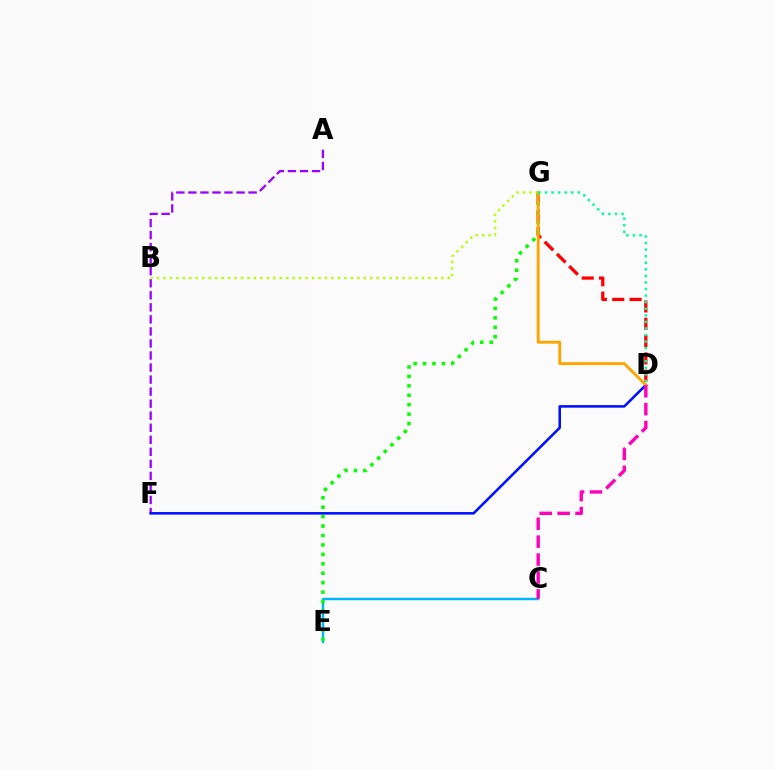{('D', 'G'): [{'color': '#ff0000', 'line_style': 'dashed', 'thickness': 2.35}, {'color': '#ffa500', 'line_style': 'solid', 'thickness': 2.08}, {'color': '#00ff9d', 'line_style': 'dotted', 'thickness': 1.78}], ('A', 'F'): [{'color': '#9b00ff', 'line_style': 'dashed', 'thickness': 1.64}], ('C', 'E'): [{'color': '#00b5ff', 'line_style': 'solid', 'thickness': 1.74}], ('E', 'G'): [{'color': '#08ff00', 'line_style': 'dotted', 'thickness': 2.56}], ('B', 'G'): [{'color': '#b3ff00', 'line_style': 'dotted', 'thickness': 1.76}], ('D', 'F'): [{'color': '#0010ff', 'line_style': 'solid', 'thickness': 1.84}], ('C', 'D'): [{'color': '#ff00bd', 'line_style': 'dashed', 'thickness': 2.43}]}